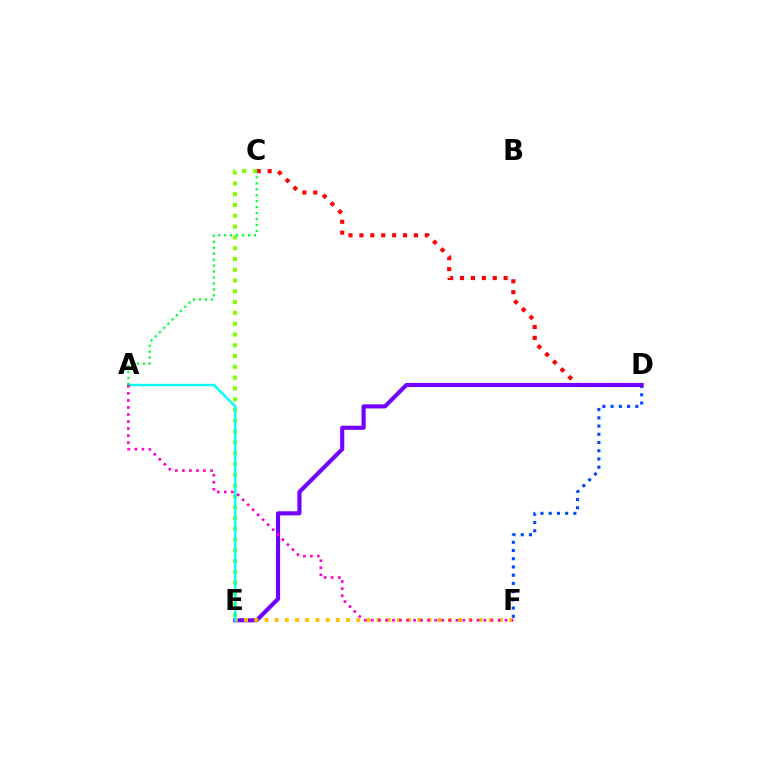{('C', 'D'): [{'color': '#ff0000', 'line_style': 'dotted', 'thickness': 2.96}], ('D', 'F'): [{'color': '#004bff', 'line_style': 'dotted', 'thickness': 2.24}], ('D', 'E'): [{'color': '#7200ff', 'line_style': 'solid', 'thickness': 2.96}], ('E', 'F'): [{'color': '#ffbd00', 'line_style': 'dotted', 'thickness': 2.77}], ('C', 'E'): [{'color': '#84ff00', 'line_style': 'dotted', 'thickness': 2.93}], ('A', 'E'): [{'color': '#00fff6', 'line_style': 'solid', 'thickness': 1.72}], ('A', 'C'): [{'color': '#00ff39', 'line_style': 'dotted', 'thickness': 1.62}], ('A', 'F'): [{'color': '#ff00cf', 'line_style': 'dotted', 'thickness': 1.91}]}